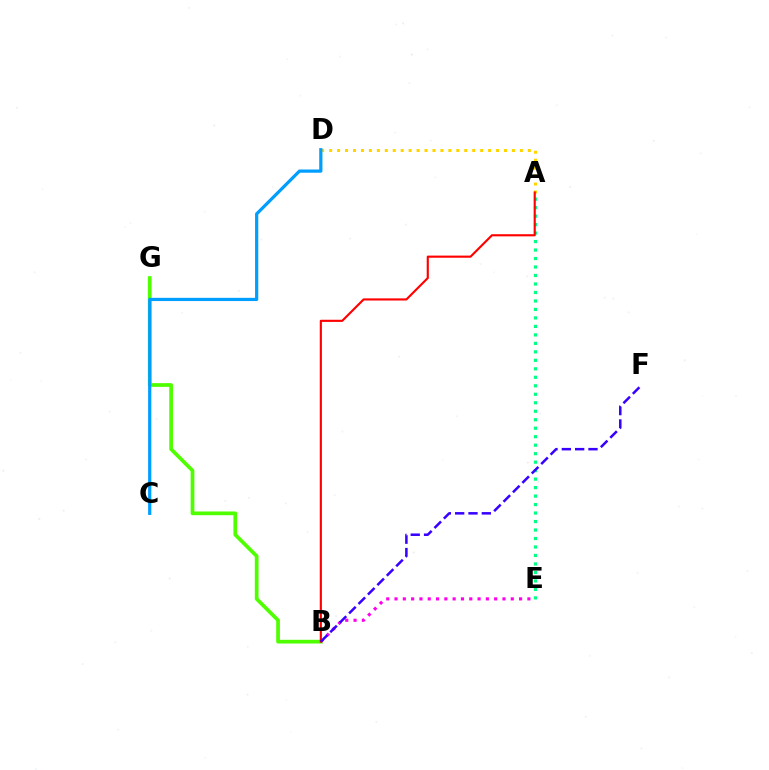{('A', 'D'): [{'color': '#ffd500', 'line_style': 'dotted', 'thickness': 2.16}], ('A', 'E'): [{'color': '#00ff86', 'line_style': 'dotted', 'thickness': 2.31}], ('B', 'G'): [{'color': '#4fff00', 'line_style': 'solid', 'thickness': 2.68}], ('B', 'E'): [{'color': '#ff00ed', 'line_style': 'dotted', 'thickness': 2.26}], ('C', 'D'): [{'color': '#009eff', 'line_style': 'solid', 'thickness': 2.32}], ('A', 'B'): [{'color': '#ff0000', 'line_style': 'solid', 'thickness': 1.54}], ('B', 'F'): [{'color': '#3700ff', 'line_style': 'dashed', 'thickness': 1.81}]}